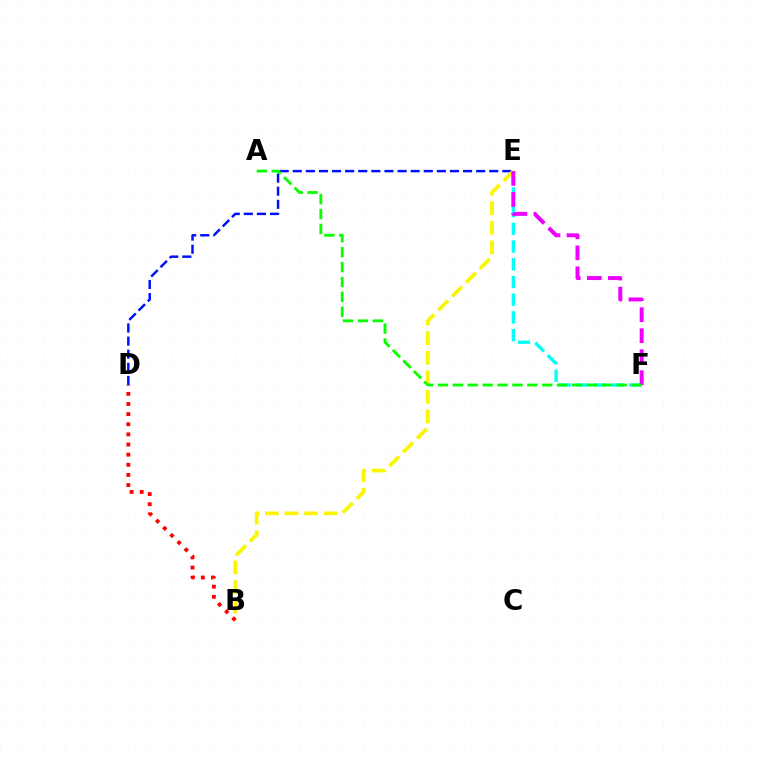{('D', 'E'): [{'color': '#0010ff', 'line_style': 'dashed', 'thickness': 1.78}], ('B', 'E'): [{'color': '#fcf500', 'line_style': 'dashed', 'thickness': 2.66}], ('E', 'F'): [{'color': '#00fff6', 'line_style': 'dashed', 'thickness': 2.41}, {'color': '#ee00ff', 'line_style': 'dashed', 'thickness': 2.85}], ('B', 'D'): [{'color': '#ff0000', 'line_style': 'dotted', 'thickness': 2.75}], ('A', 'F'): [{'color': '#08ff00', 'line_style': 'dashed', 'thickness': 2.02}]}